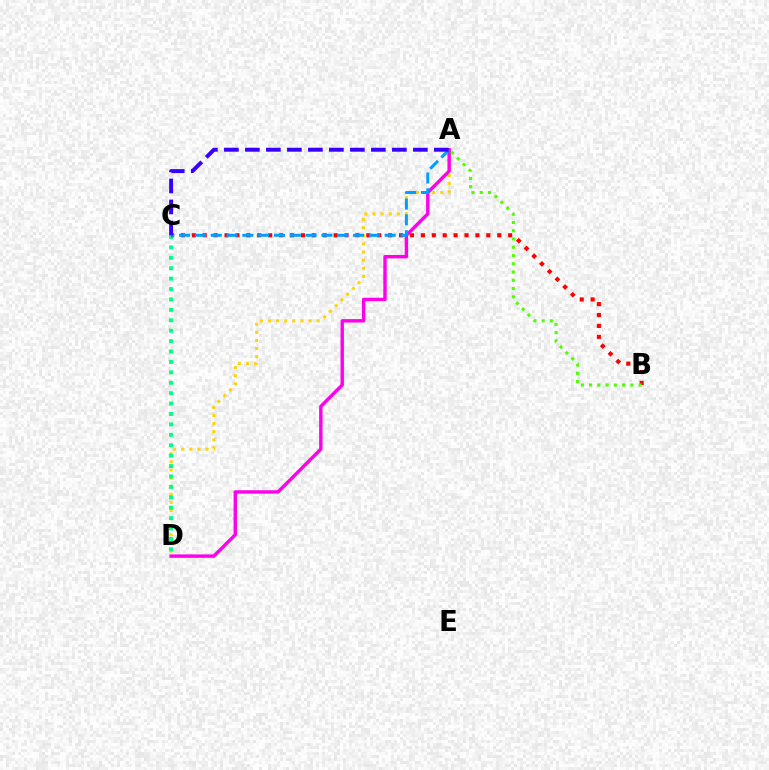{('A', 'D'): [{'color': '#ffd500', 'line_style': 'dotted', 'thickness': 2.2}, {'color': '#ff00ed', 'line_style': 'solid', 'thickness': 2.45}], ('C', 'D'): [{'color': '#00ff86', 'line_style': 'dotted', 'thickness': 2.83}], ('B', 'C'): [{'color': '#ff0000', 'line_style': 'dotted', 'thickness': 2.96}], ('A', 'C'): [{'color': '#009eff', 'line_style': 'dashed', 'thickness': 2.15}, {'color': '#3700ff', 'line_style': 'dashed', 'thickness': 2.85}], ('A', 'B'): [{'color': '#4fff00', 'line_style': 'dotted', 'thickness': 2.24}]}